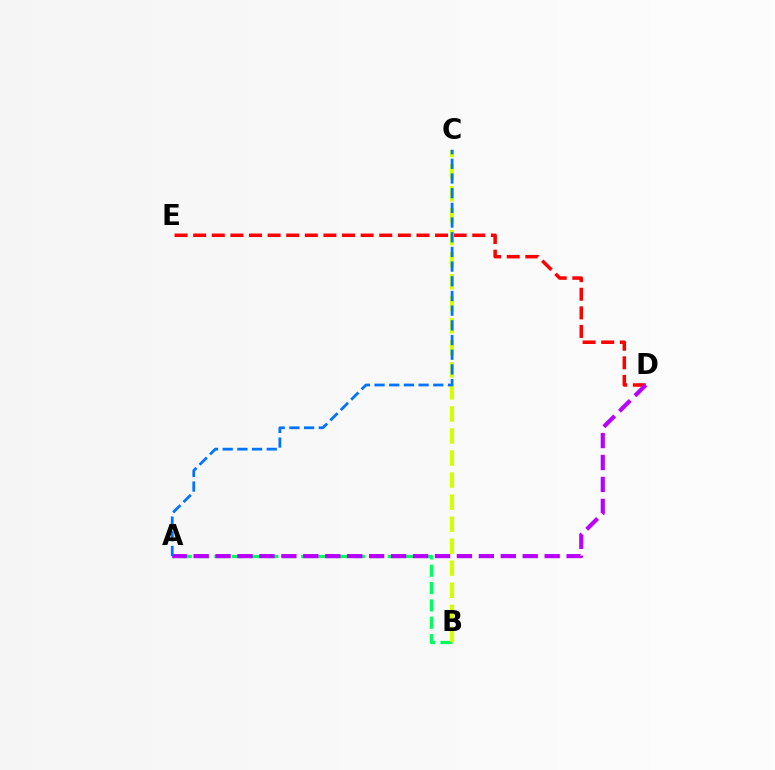{('D', 'E'): [{'color': '#ff0000', 'line_style': 'dashed', 'thickness': 2.53}], ('A', 'B'): [{'color': '#00ff5c', 'line_style': 'dashed', 'thickness': 2.36}], ('B', 'C'): [{'color': '#d1ff00', 'line_style': 'dashed', 'thickness': 2.99}], ('A', 'D'): [{'color': '#b900ff', 'line_style': 'dashed', 'thickness': 2.98}], ('A', 'C'): [{'color': '#0074ff', 'line_style': 'dashed', 'thickness': 1.99}]}